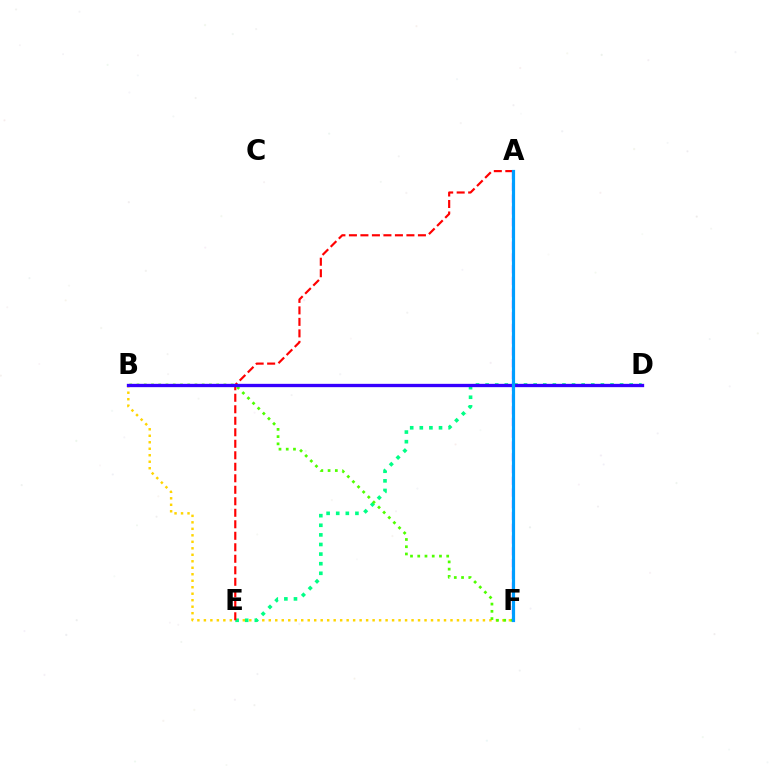{('B', 'F'): [{'color': '#ffd500', 'line_style': 'dotted', 'thickness': 1.76}, {'color': '#4fff00', 'line_style': 'dotted', 'thickness': 1.97}], ('D', 'E'): [{'color': '#00ff86', 'line_style': 'dotted', 'thickness': 2.61}], ('A', 'E'): [{'color': '#ff0000', 'line_style': 'dashed', 'thickness': 1.56}], ('A', 'F'): [{'color': '#ff00ed', 'line_style': 'dashed', 'thickness': 1.6}, {'color': '#009eff', 'line_style': 'solid', 'thickness': 2.29}], ('B', 'D'): [{'color': '#3700ff', 'line_style': 'solid', 'thickness': 2.4}]}